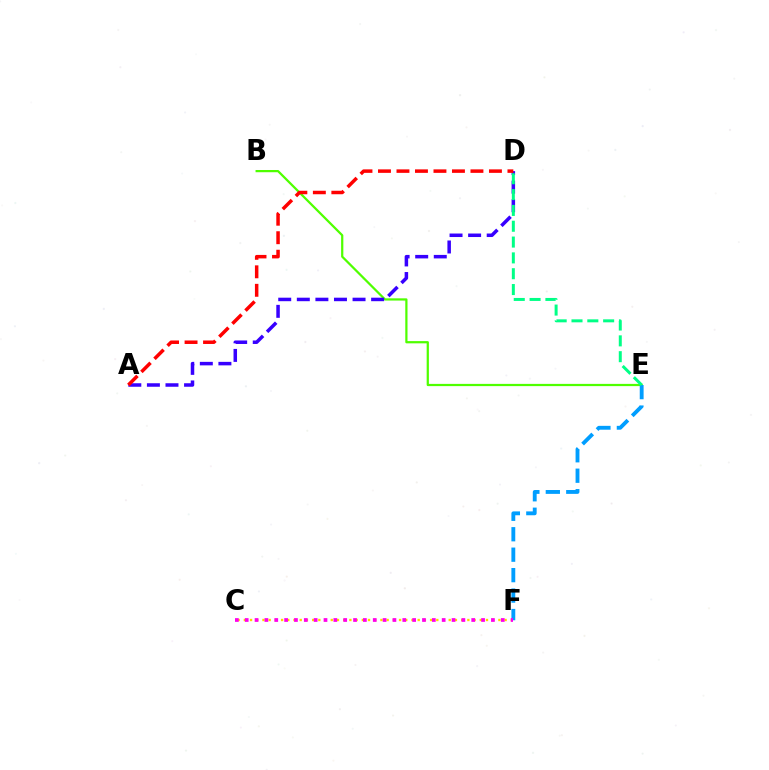{('C', 'F'): [{'color': '#ffd500', 'line_style': 'dotted', 'thickness': 1.69}, {'color': '#ff00ed', 'line_style': 'dotted', 'thickness': 2.68}], ('B', 'E'): [{'color': '#4fff00', 'line_style': 'solid', 'thickness': 1.61}], ('E', 'F'): [{'color': '#009eff', 'line_style': 'dashed', 'thickness': 2.78}], ('A', 'D'): [{'color': '#3700ff', 'line_style': 'dashed', 'thickness': 2.52}, {'color': '#ff0000', 'line_style': 'dashed', 'thickness': 2.51}], ('D', 'E'): [{'color': '#00ff86', 'line_style': 'dashed', 'thickness': 2.15}]}